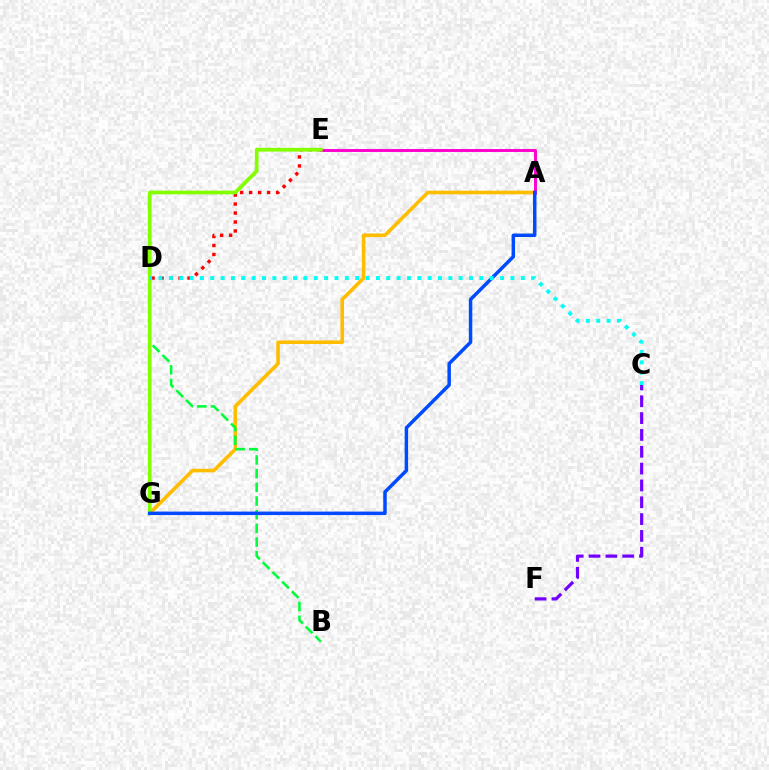{('D', 'E'): [{'color': '#ff0000', 'line_style': 'dotted', 'thickness': 2.44}], ('A', 'G'): [{'color': '#ffbd00', 'line_style': 'solid', 'thickness': 2.59}, {'color': '#004bff', 'line_style': 'solid', 'thickness': 2.51}], ('A', 'E'): [{'color': '#ff00cf', 'line_style': 'solid', 'thickness': 2.12}], ('B', 'D'): [{'color': '#00ff39', 'line_style': 'dashed', 'thickness': 1.86}], ('E', 'G'): [{'color': '#84ff00', 'line_style': 'solid', 'thickness': 2.69}], ('C', 'D'): [{'color': '#00fff6', 'line_style': 'dotted', 'thickness': 2.81}], ('C', 'F'): [{'color': '#7200ff', 'line_style': 'dashed', 'thickness': 2.29}]}